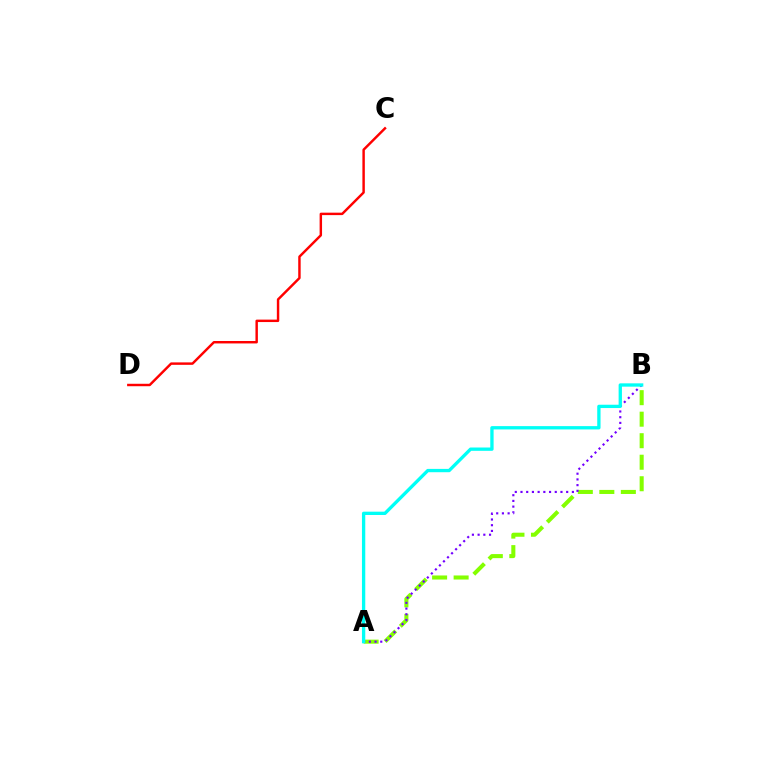{('A', 'B'): [{'color': '#84ff00', 'line_style': 'dashed', 'thickness': 2.92}, {'color': '#7200ff', 'line_style': 'dotted', 'thickness': 1.55}, {'color': '#00fff6', 'line_style': 'solid', 'thickness': 2.39}], ('C', 'D'): [{'color': '#ff0000', 'line_style': 'solid', 'thickness': 1.76}]}